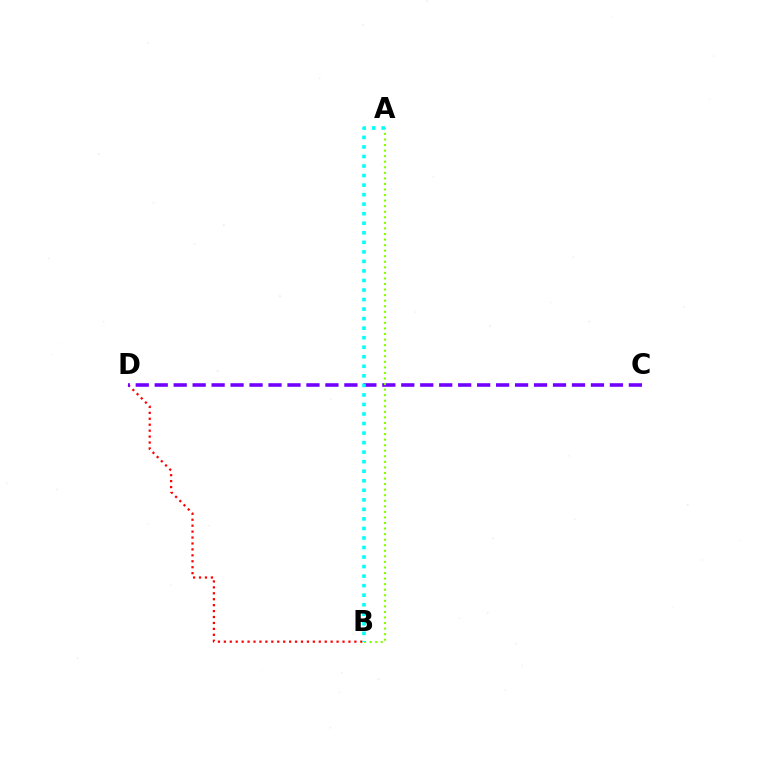{('B', 'D'): [{'color': '#ff0000', 'line_style': 'dotted', 'thickness': 1.61}], ('C', 'D'): [{'color': '#7200ff', 'line_style': 'dashed', 'thickness': 2.58}], ('A', 'B'): [{'color': '#84ff00', 'line_style': 'dotted', 'thickness': 1.51}, {'color': '#00fff6', 'line_style': 'dotted', 'thickness': 2.59}]}